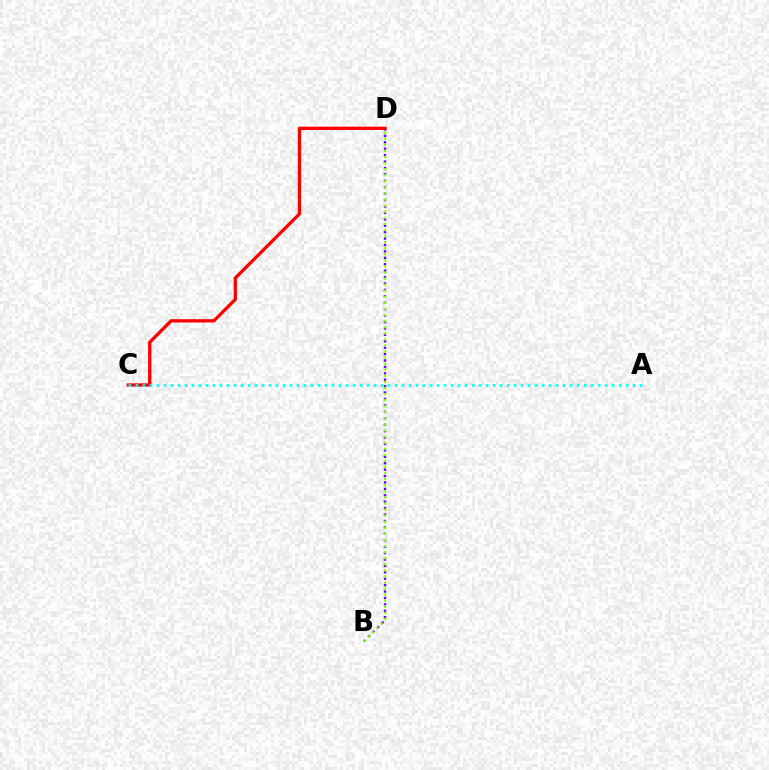{('B', 'D'): [{'color': '#7200ff', 'line_style': 'dotted', 'thickness': 1.74}, {'color': '#84ff00', 'line_style': 'dotted', 'thickness': 1.65}], ('C', 'D'): [{'color': '#ff0000', 'line_style': 'solid', 'thickness': 2.36}], ('A', 'C'): [{'color': '#00fff6', 'line_style': 'dotted', 'thickness': 1.9}]}